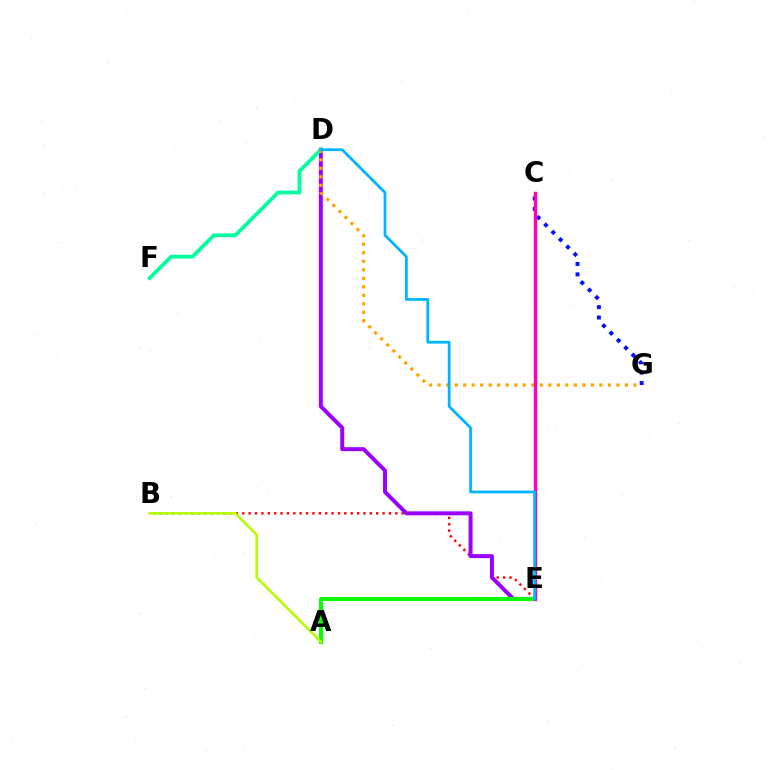{('B', 'E'): [{'color': '#ff0000', 'line_style': 'dotted', 'thickness': 1.73}], ('D', 'E'): [{'color': '#9b00ff', 'line_style': 'solid', 'thickness': 2.85}, {'color': '#00b5ff', 'line_style': 'solid', 'thickness': 2.0}], ('A', 'E'): [{'color': '#08ff00', 'line_style': 'solid', 'thickness': 2.86}], ('D', 'F'): [{'color': '#00ff9d', 'line_style': 'solid', 'thickness': 2.71}], ('A', 'B'): [{'color': '#b3ff00', 'line_style': 'solid', 'thickness': 1.87}], ('D', 'G'): [{'color': '#ffa500', 'line_style': 'dotted', 'thickness': 2.31}], ('C', 'G'): [{'color': '#0010ff', 'line_style': 'dotted', 'thickness': 2.83}], ('C', 'E'): [{'color': '#ff00bd', 'line_style': 'solid', 'thickness': 2.45}]}